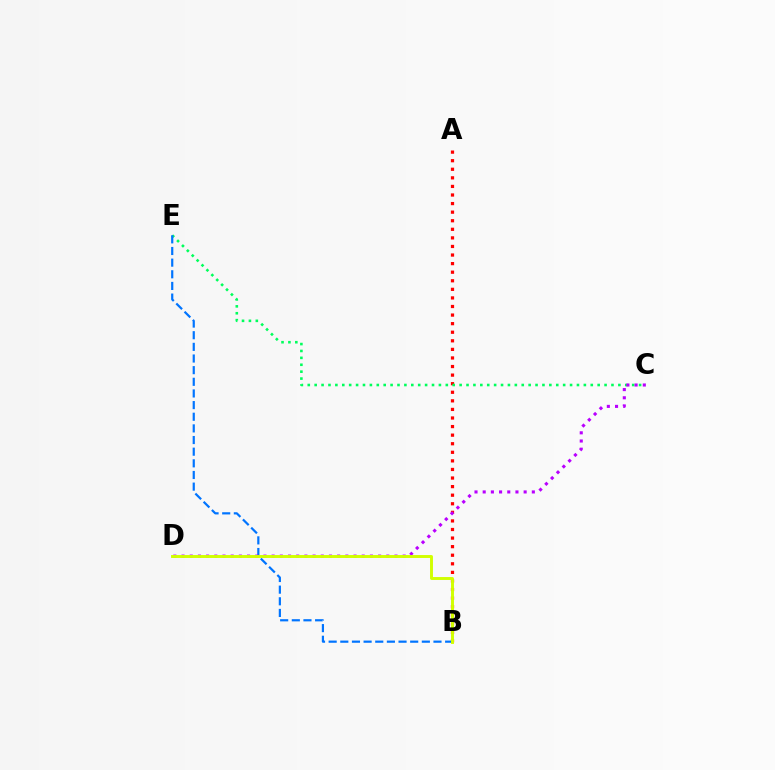{('A', 'B'): [{'color': '#ff0000', 'line_style': 'dotted', 'thickness': 2.33}], ('C', 'E'): [{'color': '#00ff5c', 'line_style': 'dotted', 'thickness': 1.88}], ('B', 'E'): [{'color': '#0074ff', 'line_style': 'dashed', 'thickness': 1.58}], ('C', 'D'): [{'color': '#b900ff', 'line_style': 'dotted', 'thickness': 2.23}], ('B', 'D'): [{'color': '#d1ff00', 'line_style': 'solid', 'thickness': 2.11}]}